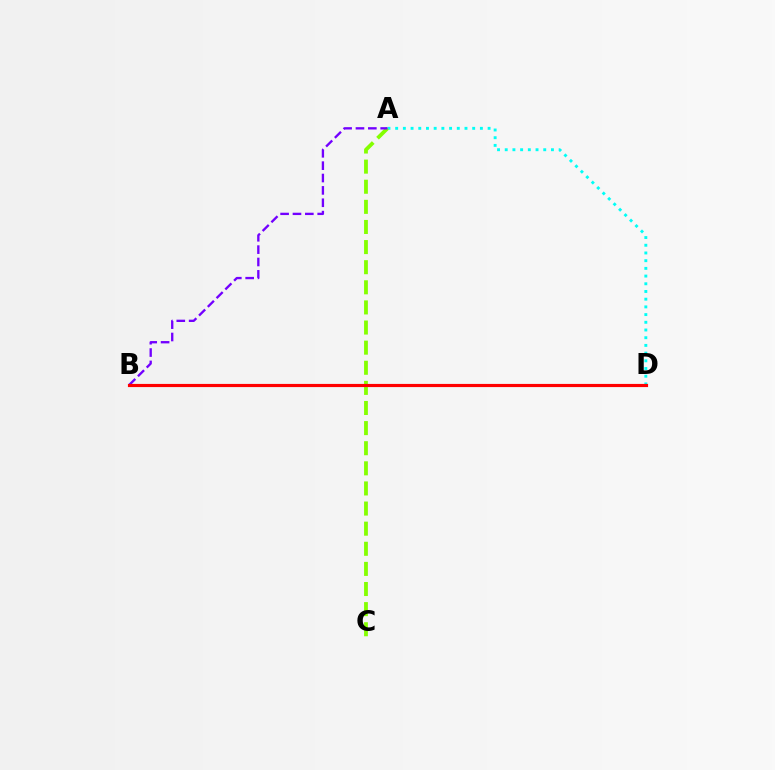{('A', 'D'): [{'color': '#00fff6', 'line_style': 'dotted', 'thickness': 2.09}], ('A', 'C'): [{'color': '#84ff00', 'line_style': 'dashed', 'thickness': 2.73}], ('A', 'B'): [{'color': '#7200ff', 'line_style': 'dashed', 'thickness': 1.68}], ('B', 'D'): [{'color': '#ff0000', 'line_style': 'solid', 'thickness': 2.27}]}